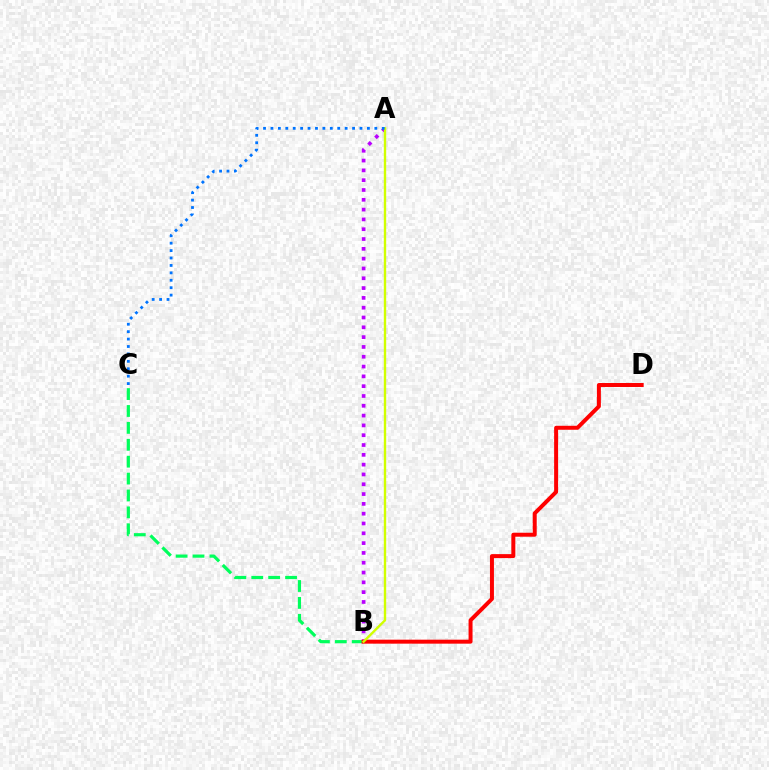{('A', 'B'): [{'color': '#b900ff', 'line_style': 'dotted', 'thickness': 2.67}, {'color': '#d1ff00', 'line_style': 'solid', 'thickness': 1.71}], ('B', 'C'): [{'color': '#00ff5c', 'line_style': 'dashed', 'thickness': 2.3}], ('B', 'D'): [{'color': '#ff0000', 'line_style': 'solid', 'thickness': 2.86}], ('A', 'C'): [{'color': '#0074ff', 'line_style': 'dotted', 'thickness': 2.02}]}